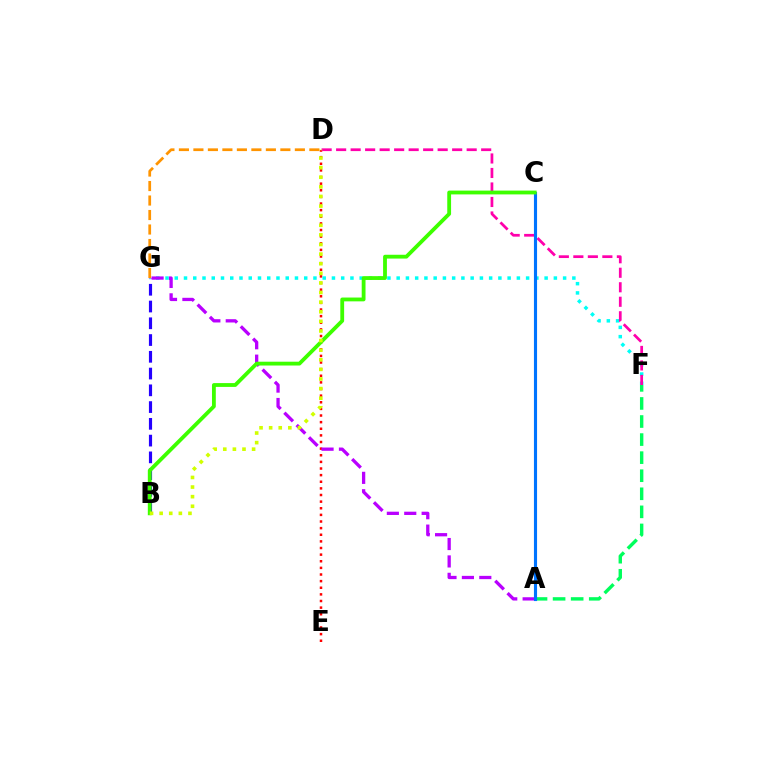{('D', 'E'): [{'color': '#ff0000', 'line_style': 'dotted', 'thickness': 1.8}], ('F', 'G'): [{'color': '#00fff6', 'line_style': 'dotted', 'thickness': 2.51}], ('A', 'F'): [{'color': '#00ff5c', 'line_style': 'dashed', 'thickness': 2.45}], ('D', 'F'): [{'color': '#ff00ac', 'line_style': 'dashed', 'thickness': 1.97}], ('D', 'G'): [{'color': '#ff9400', 'line_style': 'dashed', 'thickness': 1.97}], ('B', 'G'): [{'color': '#2500ff', 'line_style': 'dashed', 'thickness': 2.28}], ('A', 'G'): [{'color': '#b900ff', 'line_style': 'dashed', 'thickness': 2.36}], ('A', 'C'): [{'color': '#0074ff', 'line_style': 'solid', 'thickness': 2.25}], ('B', 'C'): [{'color': '#3dff00', 'line_style': 'solid', 'thickness': 2.75}], ('B', 'D'): [{'color': '#d1ff00', 'line_style': 'dotted', 'thickness': 2.61}]}